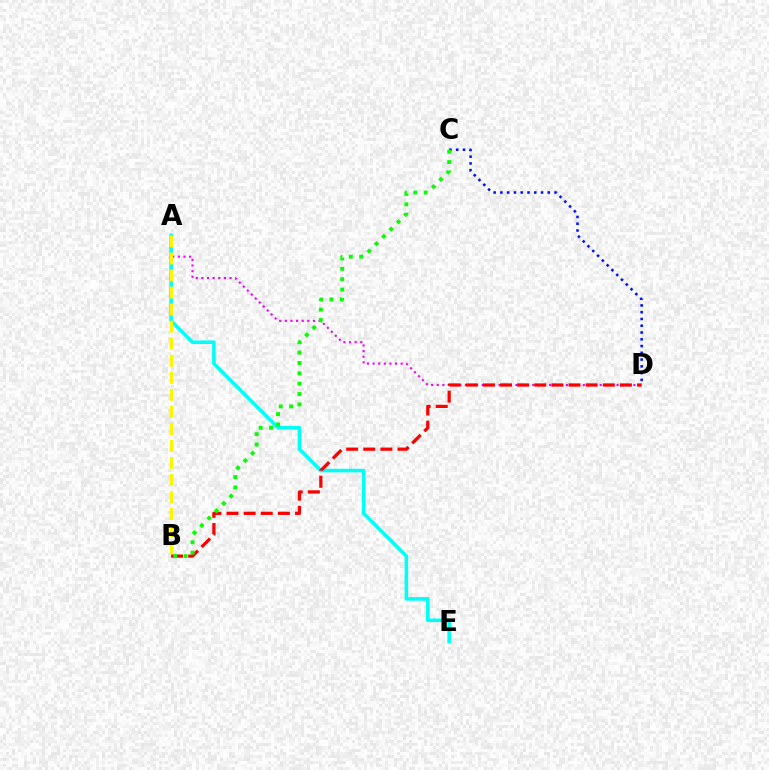{('A', 'D'): [{'color': '#ee00ff', 'line_style': 'dotted', 'thickness': 1.53}], ('C', 'D'): [{'color': '#0010ff', 'line_style': 'dotted', 'thickness': 1.84}], ('A', 'E'): [{'color': '#00fff6', 'line_style': 'solid', 'thickness': 2.57}], ('B', 'D'): [{'color': '#ff0000', 'line_style': 'dashed', 'thickness': 2.33}], ('B', 'C'): [{'color': '#08ff00', 'line_style': 'dotted', 'thickness': 2.82}], ('A', 'B'): [{'color': '#fcf500', 'line_style': 'dashed', 'thickness': 2.31}]}